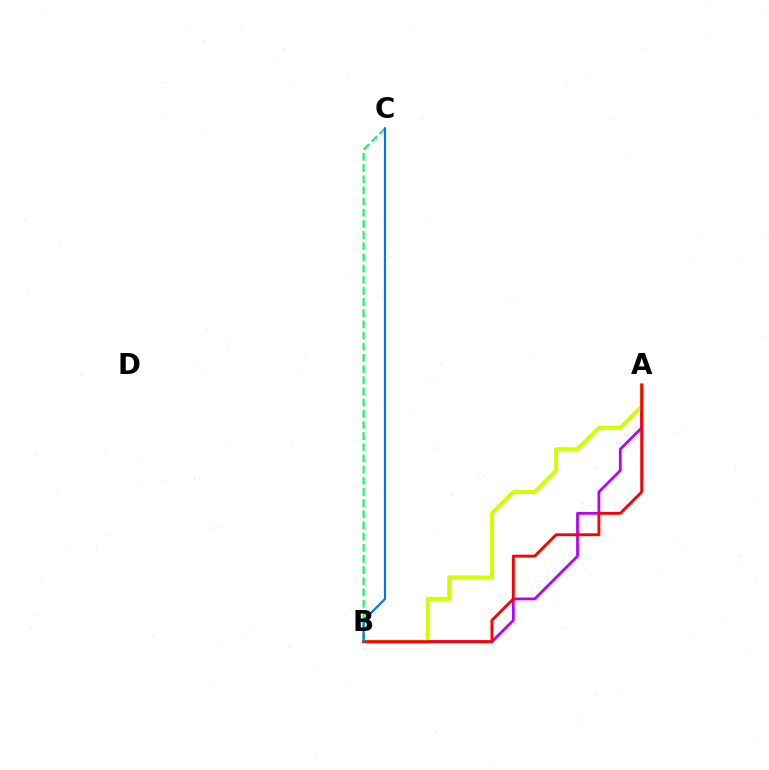{('A', 'B'): [{'color': '#b900ff', 'line_style': 'solid', 'thickness': 1.99}, {'color': '#d1ff00', 'line_style': 'solid', 'thickness': 2.91}, {'color': '#ff0000', 'line_style': 'solid', 'thickness': 2.07}], ('B', 'C'): [{'color': '#00ff5c', 'line_style': 'dashed', 'thickness': 1.52}, {'color': '#0074ff', 'line_style': 'solid', 'thickness': 1.56}]}